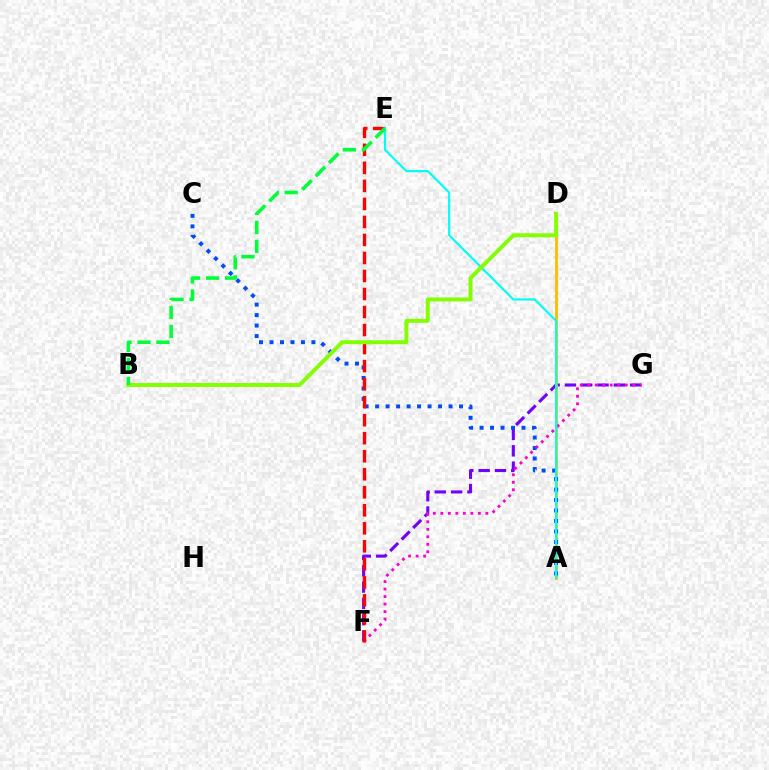{('F', 'G'): [{'color': '#7200ff', 'line_style': 'dashed', 'thickness': 2.22}, {'color': '#ff00cf', 'line_style': 'dotted', 'thickness': 2.04}], ('A', 'D'): [{'color': '#ffbd00', 'line_style': 'solid', 'thickness': 2.04}], ('A', 'C'): [{'color': '#004bff', 'line_style': 'dotted', 'thickness': 2.85}], ('E', 'F'): [{'color': '#ff0000', 'line_style': 'dashed', 'thickness': 2.45}], ('A', 'E'): [{'color': '#00fff6', 'line_style': 'solid', 'thickness': 1.56}], ('B', 'D'): [{'color': '#84ff00', 'line_style': 'solid', 'thickness': 2.85}], ('B', 'E'): [{'color': '#00ff39', 'line_style': 'dashed', 'thickness': 2.58}]}